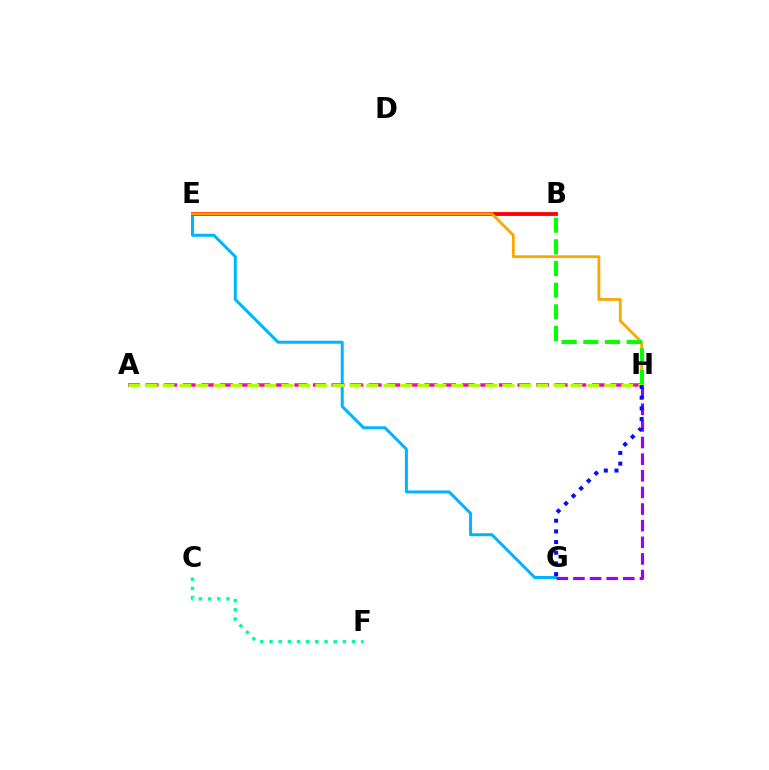{('E', 'G'): [{'color': '#00b5ff', 'line_style': 'solid', 'thickness': 2.17}], ('G', 'H'): [{'color': '#9b00ff', 'line_style': 'dashed', 'thickness': 2.26}, {'color': '#0010ff', 'line_style': 'dotted', 'thickness': 2.9}], ('A', 'H'): [{'color': '#ff00bd', 'line_style': 'dashed', 'thickness': 2.53}, {'color': '#b3ff00', 'line_style': 'dashed', 'thickness': 2.31}], ('C', 'F'): [{'color': '#00ff9d', 'line_style': 'dotted', 'thickness': 2.49}], ('B', 'E'): [{'color': '#ff0000', 'line_style': 'solid', 'thickness': 2.76}], ('E', 'H'): [{'color': '#ffa500', 'line_style': 'solid', 'thickness': 1.99}], ('B', 'H'): [{'color': '#08ff00', 'line_style': 'dashed', 'thickness': 2.94}]}